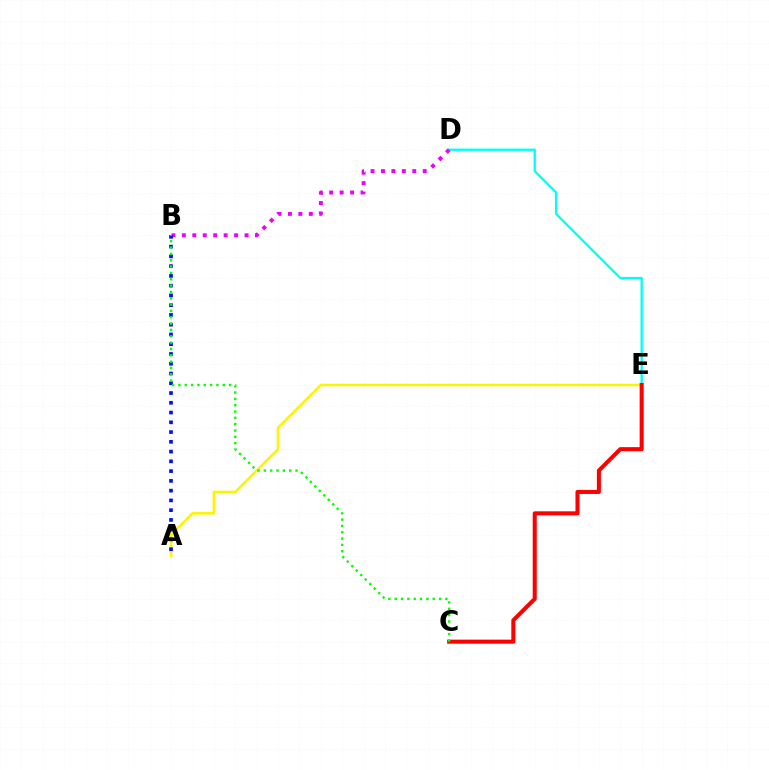{('A', 'E'): [{'color': '#fcf500', 'line_style': 'solid', 'thickness': 1.84}], ('D', 'E'): [{'color': '#00fff6', 'line_style': 'solid', 'thickness': 1.66}], ('C', 'E'): [{'color': '#ff0000', 'line_style': 'solid', 'thickness': 2.91}], ('B', 'D'): [{'color': '#ee00ff', 'line_style': 'dotted', 'thickness': 2.84}], ('A', 'B'): [{'color': '#0010ff', 'line_style': 'dotted', 'thickness': 2.65}], ('B', 'C'): [{'color': '#08ff00', 'line_style': 'dotted', 'thickness': 1.72}]}